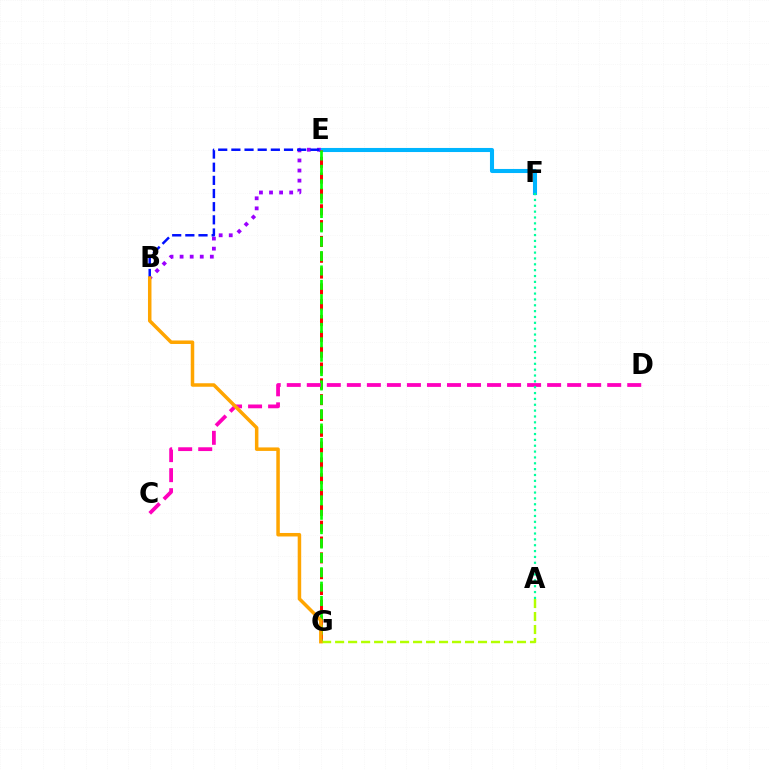{('E', 'F'): [{'color': '#00b5ff', 'line_style': 'solid', 'thickness': 2.94}], ('B', 'E'): [{'color': '#9b00ff', 'line_style': 'dotted', 'thickness': 2.74}, {'color': '#0010ff', 'line_style': 'dashed', 'thickness': 1.79}], ('E', 'G'): [{'color': '#ff0000', 'line_style': 'dashed', 'thickness': 2.15}, {'color': '#08ff00', 'line_style': 'dashed', 'thickness': 1.95}], ('C', 'D'): [{'color': '#ff00bd', 'line_style': 'dashed', 'thickness': 2.72}], ('A', 'G'): [{'color': '#b3ff00', 'line_style': 'dashed', 'thickness': 1.76}], ('A', 'F'): [{'color': '#00ff9d', 'line_style': 'dotted', 'thickness': 1.59}], ('B', 'G'): [{'color': '#ffa500', 'line_style': 'solid', 'thickness': 2.52}]}